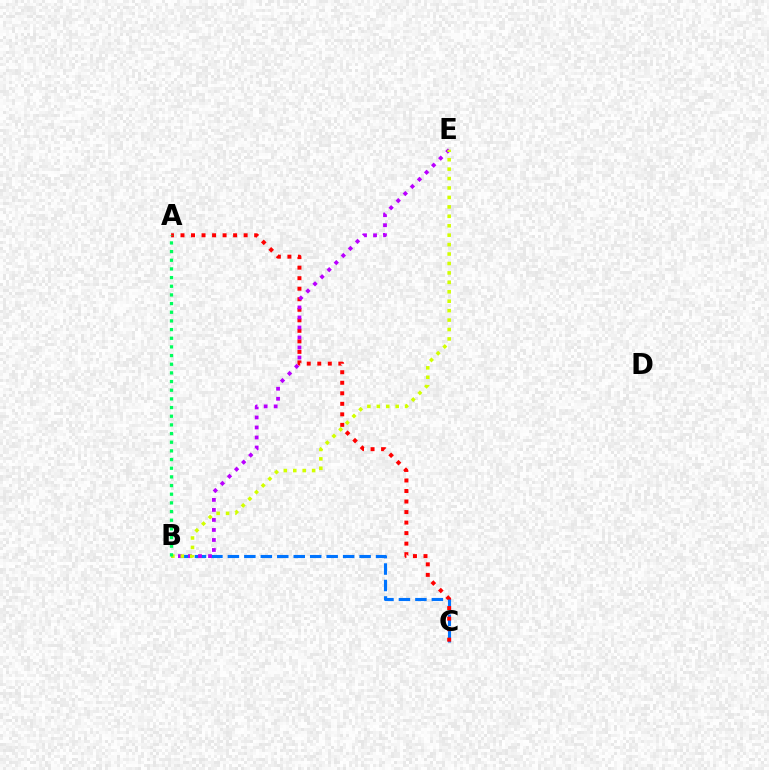{('B', 'C'): [{'color': '#0074ff', 'line_style': 'dashed', 'thickness': 2.24}], ('A', 'C'): [{'color': '#ff0000', 'line_style': 'dotted', 'thickness': 2.86}], ('B', 'E'): [{'color': '#b900ff', 'line_style': 'dotted', 'thickness': 2.72}, {'color': '#d1ff00', 'line_style': 'dotted', 'thickness': 2.56}], ('A', 'B'): [{'color': '#00ff5c', 'line_style': 'dotted', 'thickness': 2.35}]}